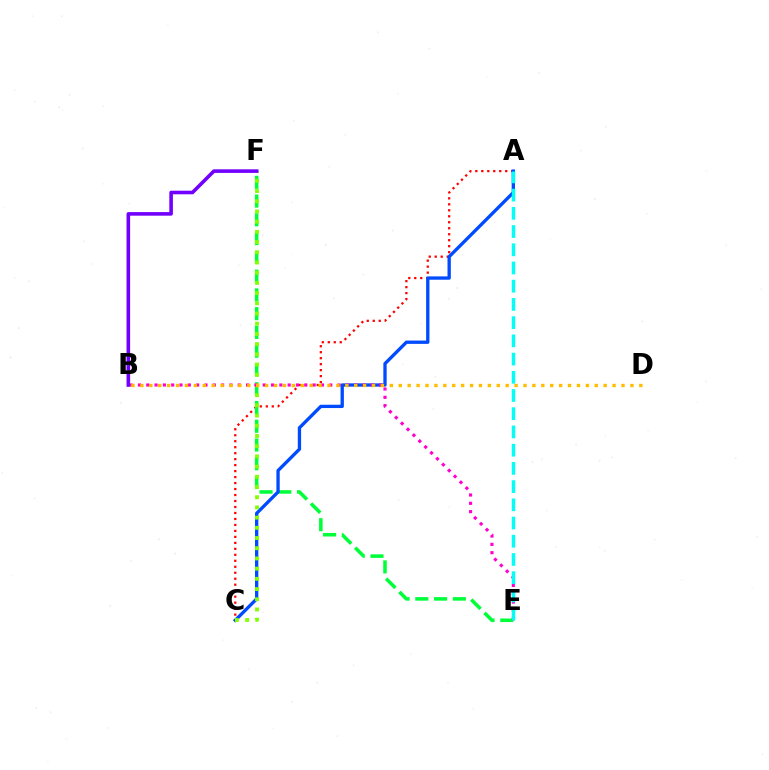{('A', 'C'): [{'color': '#ff0000', 'line_style': 'dotted', 'thickness': 1.62}, {'color': '#004bff', 'line_style': 'solid', 'thickness': 2.39}], ('E', 'F'): [{'color': '#00ff39', 'line_style': 'dashed', 'thickness': 2.55}], ('C', 'F'): [{'color': '#84ff00', 'line_style': 'dotted', 'thickness': 2.77}], ('B', 'E'): [{'color': '#ff00cf', 'line_style': 'dotted', 'thickness': 2.26}], ('A', 'E'): [{'color': '#00fff6', 'line_style': 'dashed', 'thickness': 2.48}], ('B', 'F'): [{'color': '#7200ff', 'line_style': 'solid', 'thickness': 2.59}], ('B', 'D'): [{'color': '#ffbd00', 'line_style': 'dotted', 'thickness': 2.42}]}